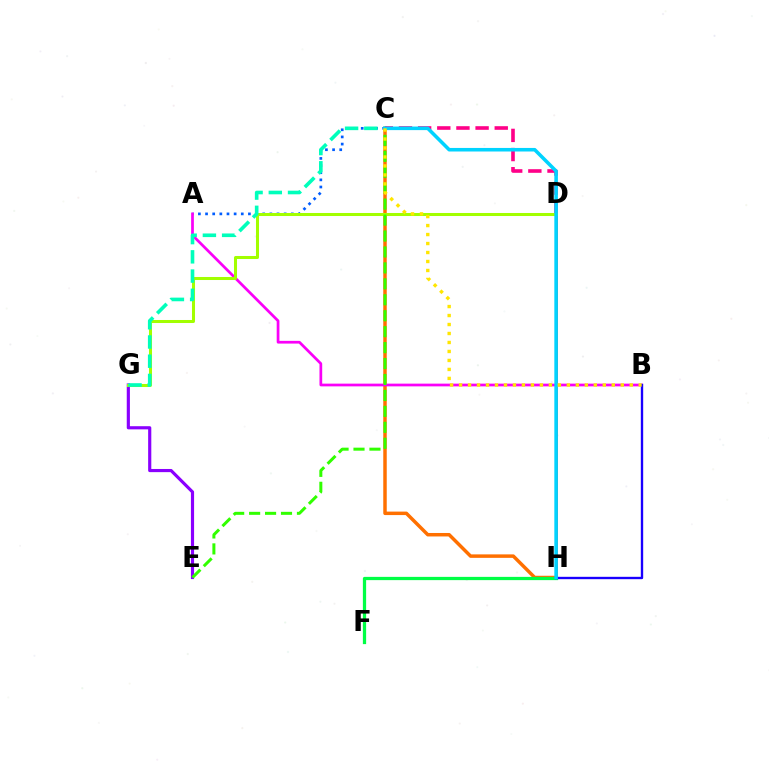{('E', 'G'): [{'color': '#8a00ff', 'line_style': 'solid', 'thickness': 2.28}], ('C', 'H'): [{'color': '#ff7000', 'line_style': 'solid', 'thickness': 2.5}, {'color': '#00d3ff', 'line_style': 'solid', 'thickness': 2.56}], ('C', 'D'): [{'color': '#ff0088', 'line_style': 'dashed', 'thickness': 2.6}], ('D', 'H'): [{'color': '#ff0000', 'line_style': 'solid', 'thickness': 1.82}], ('F', 'H'): [{'color': '#00ff45', 'line_style': 'solid', 'thickness': 2.34}], ('A', 'C'): [{'color': '#005dff', 'line_style': 'dotted', 'thickness': 1.94}], ('A', 'B'): [{'color': '#fa00f9', 'line_style': 'solid', 'thickness': 1.96}], ('D', 'G'): [{'color': '#a2ff00', 'line_style': 'solid', 'thickness': 2.17}], ('C', 'G'): [{'color': '#00ffbb', 'line_style': 'dashed', 'thickness': 2.61}], ('C', 'E'): [{'color': '#31ff00', 'line_style': 'dashed', 'thickness': 2.17}], ('B', 'H'): [{'color': '#1900ff', 'line_style': 'solid', 'thickness': 1.7}], ('B', 'C'): [{'color': '#ffe600', 'line_style': 'dotted', 'thickness': 2.44}]}